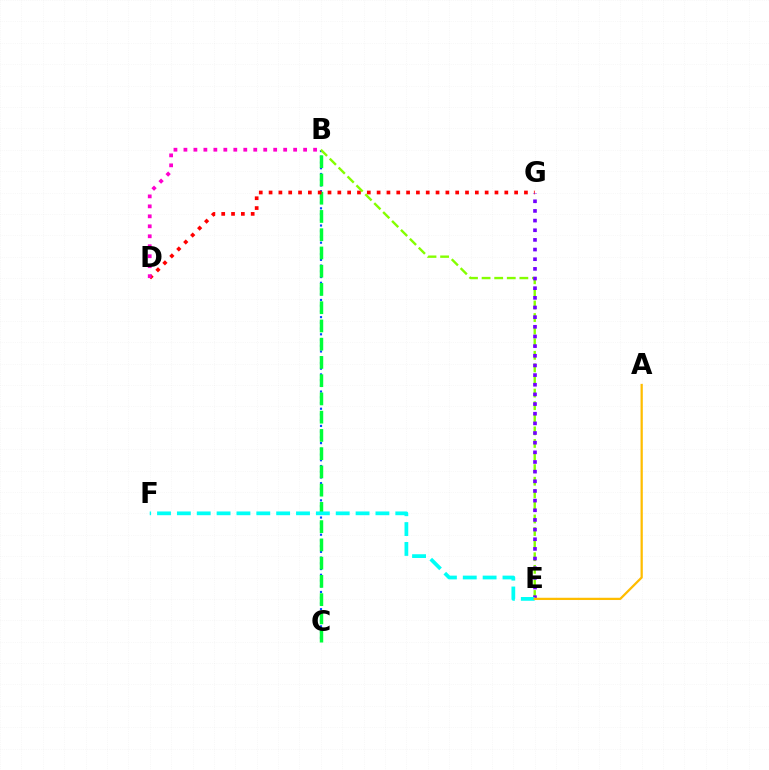{('B', 'C'): [{'color': '#004bff', 'line_style': 'dotted', 'thickness': 1.56}, {'color': '#00ff39', 'line_style': 'dashed', 'thickness': 2.48}], ('D', 'G'): [{'color': '#ff0000', 'line_style': 'dotted', 'thickness': 2.67}], ('B', 'E'): [{'color': '#84ff00', 'line_style': 'dashed', 'thickness': 1.71}], ('E', 'G'): [{'color': '#7200ff', 'line_style': 'dotted', 'thickness': 2.62}], ('B', 'D'): [{'color': '#ff00cf', 'line_style': 'dotted', 'thickness': 2.71}], ('E', 'F'): [{'color': '#00fff6', 'line_style': 'dashed', 'thickness': 2.7}], ('A', 'E'): [{'color': '#ffbd00', 'line_style': 'solid', 'thickness': 1.63}]}